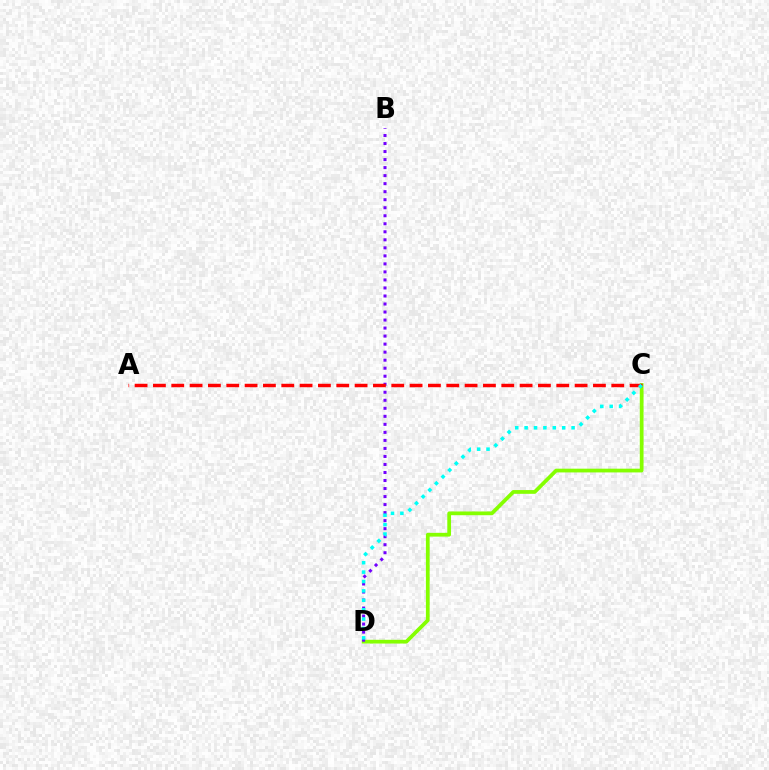{('C', 'D'): [{'color': '#84ff00', 'line_style': 'solid', 'thickness': 2.7}, {'color': '#00fff6', 'line_style': 'dotted', 'thickness': 2.55}], ('B', 'D'): [{'color': '#7200ff', 'line_style': 'dotted', 'thickness': 2.18}], ('A', 'C'): [{'color': '#ff0000', 'line_style': 'dashed', 'thickness': 2.49}]}